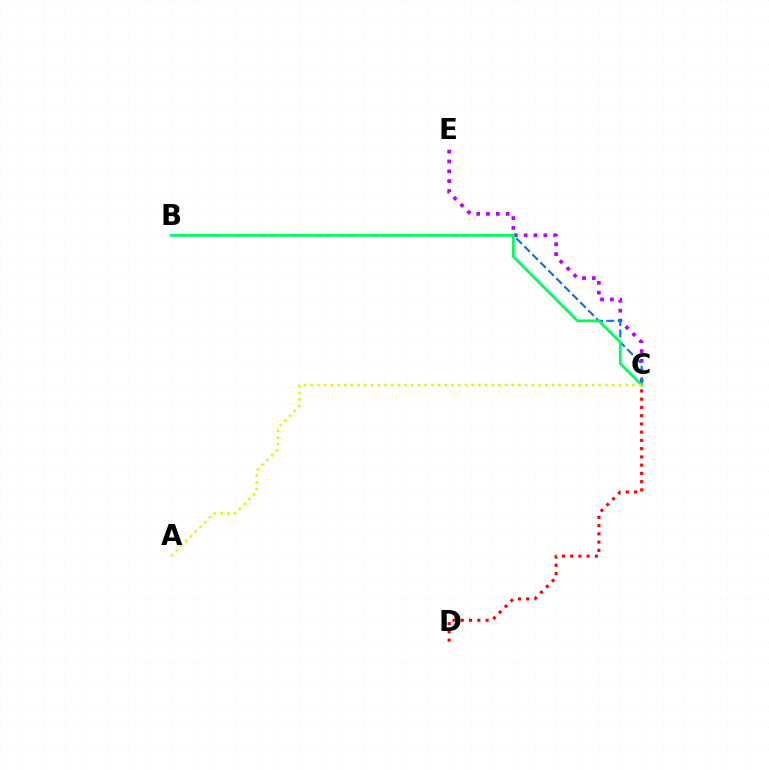{('C', 'E'): [{'color': '#b900ff', 'line_style': 'dotted', 'thickness': 2.67}], ('B', 'C'): [{'color': '#0074ff', 'line_style': 'dashed', 'thickness': 1.53}, {'color': '#00ff5c', 'line_style': 'solid', 'thickness': 2.01}], ('C', 'D'): [{'color': '#ff0000', 'line_style': 'dotted', 'thickness': 2.24}], ('A', 'C'): [{'color': '#d1ff00', 'line_style': 'dotted', 'thickness': 1.82}]}